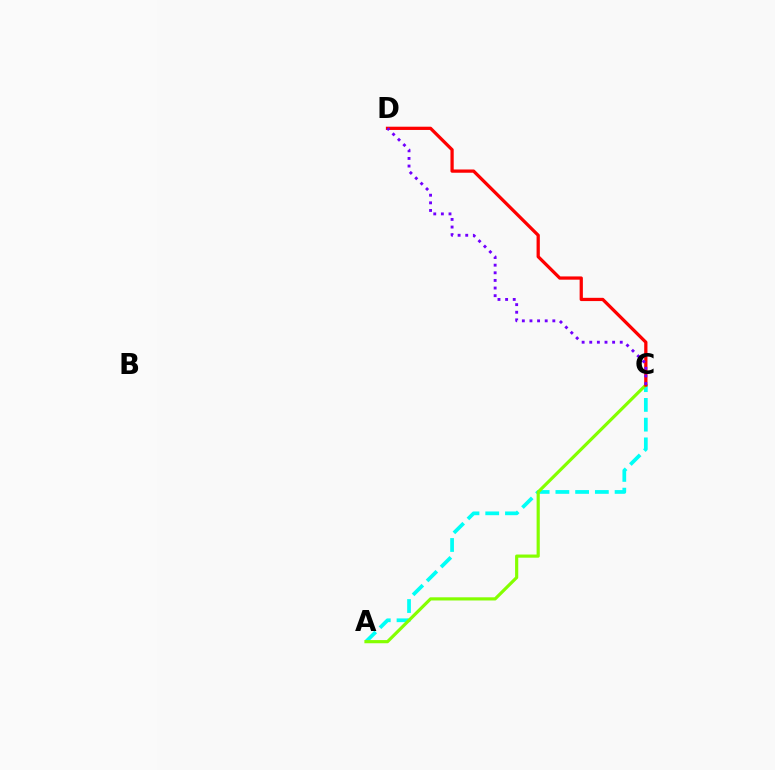{('A', 'C'): [{'color': '#00fff6', 'line_style': 'dashed', 'thickness': 2.68}, {'color': '#84ff00', 'line_style': 'solid', 'thickness': 2.28}], ('C', 'D'): [{'color': '#ff0000', 'line_style': 'solid', 'thickness': 2.34}, {'color': '#7200ff', 'line_style': 'dotted', 'thickness': 2.07}]}